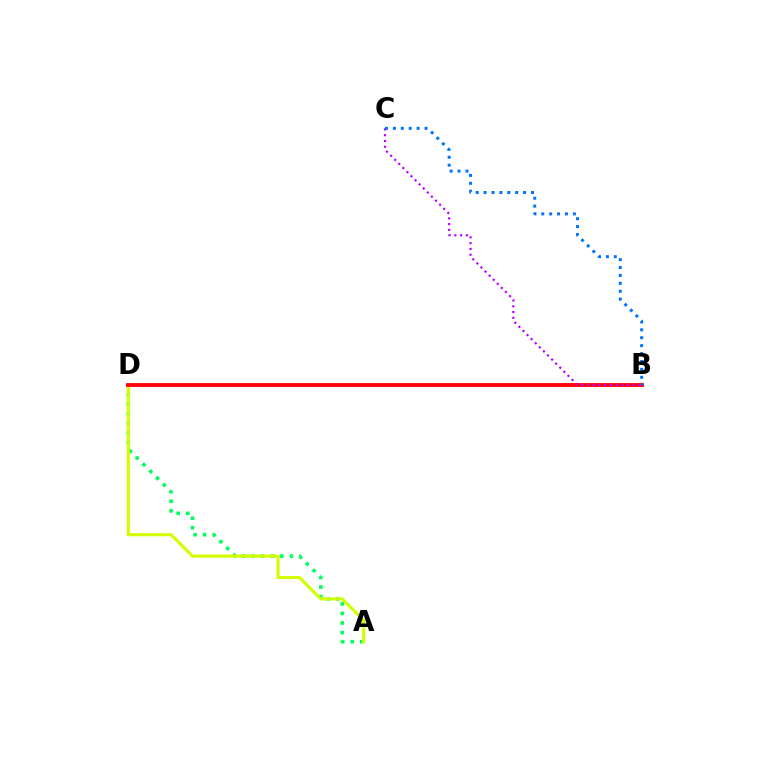{('A', 'D'): [{'color': '#00ff5c', 'line_style': 'dotted', 'thickness': 2.6}, {'color': '#d1ff00', 'line_style': 'solid', 'thickness': 2.24}], ('B', 'D'): [{'color': '#ff0000', 'line_style': 'solid', 'thickness': 2.75}], ('B', 'C'): [{'color': '#b900ff', 'line_style': 'dotted', 'thickness': 1.57}, {'color': '#0074ff', 'line_style': 'dotted', 'thickness': 2.15}]}